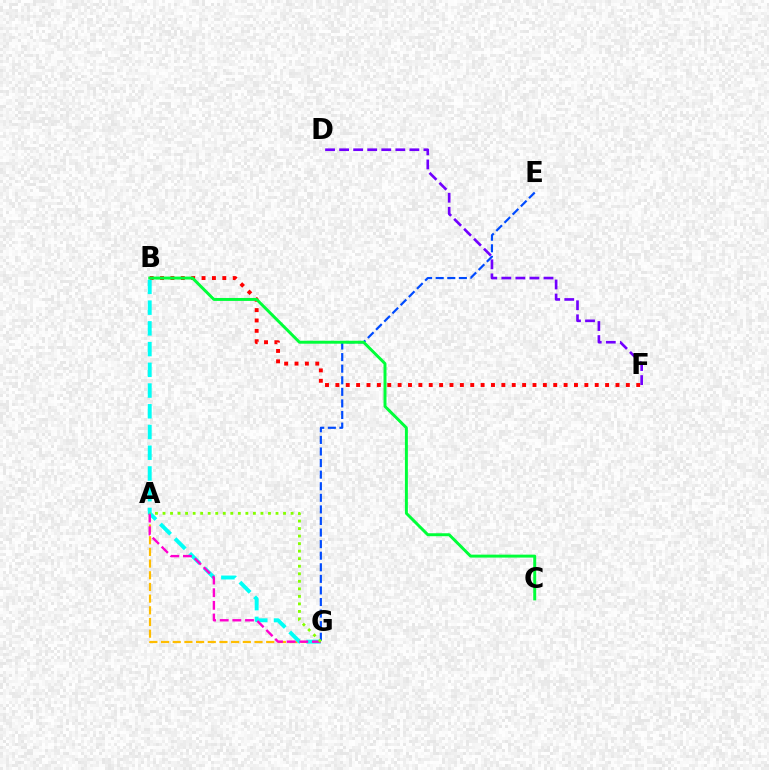{('E', 'G'): [{'color': '#004bff', 'line_style': 'dashed', 'thickness': 1.57}], ('B', 'F'): [{'color': '#ff0000', 'line_style': 'dotted', 'thickness': 2.82}], ('B', 'C'): [{'color': '#00ff39', 'line_style': 'solid', 'thickness': 2.13}], ('A', 'G'): [{'color': '#ffbd00', 'line_style': 'dashed', 'thickness': 1.59}, {'color': '#ff00cf', 'line_style': 'dashed', 'thickness': 1.72}, {'color': '#84ff00', 'line_style': 'dotted', 'thickness': 2.05}], ('D', 'F'): [{'color': '#7200ff', 'line_style': 'dashed', 'thickness': 1.91}], ('B', 'G'): [{'color': '#00fff6', 'line_style': 'dashed', 'thickness': 2.82}]}